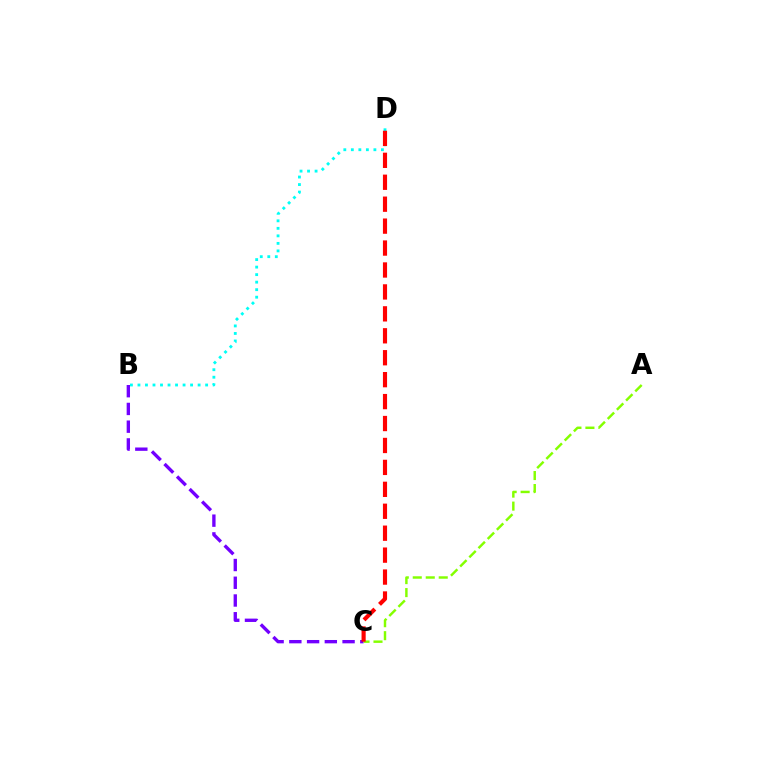{('B', 'D'): [{'color': '#00fff6', 'line_style': 'dotted', 'thickness': 2.04}], ('B', 'C'): [{'color': '#7200ff', 'line_style': 'dashed', 'thickness': 2.41}], ('A', 'C'): [{'color': '#84ff00', 'line_style': 'dashed', 'thickness': 1.76}], ('C', 'D'): [{'color': '#ff0000', 'line_style': 'dashed', 'thickness': 2.98}]}